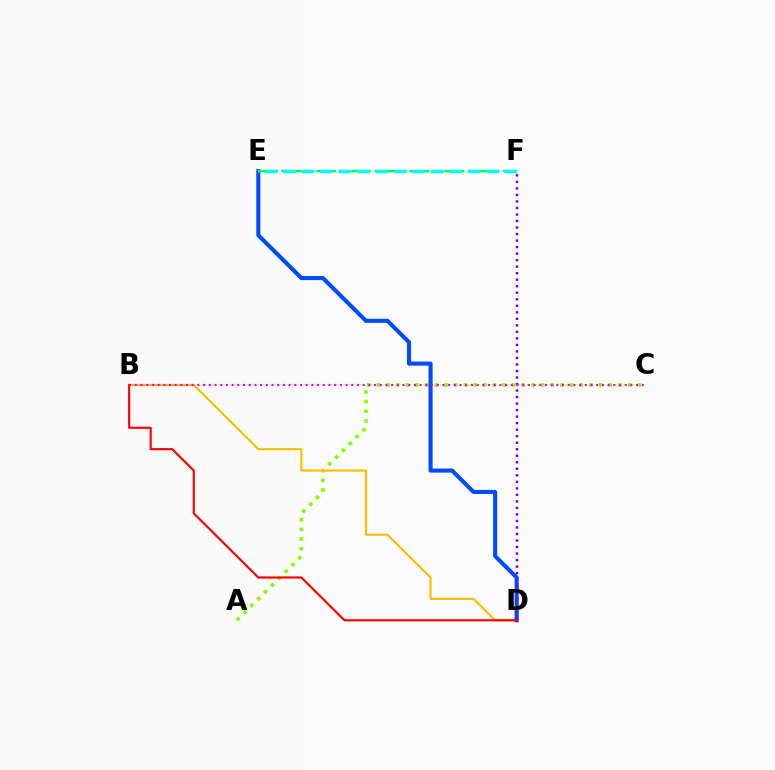{('A', 'C'): [{'color': '#84ff00', 'line_style': 'dotted', 'thickness': 2.63}], ('B', 'D'): [{'color': '#ffbd00', 'line_style': 'solid', 'thickness': 1.54}, {'color': '#ff0000', 'line_style': 'solid', 'thickness': 1.55}], ('D', 'E'): [{'color': '#004bff', 'line_style': 'solid', 'thickness': 2.95}], ('D', 'F'): [{'color': '#7200ff', 'line_style': 'dotted', 'thickness': 1.77}], ('B', 'C'): [{'color': '#ff00cf', 'line_style': 'dotted', 'thickness': 1.55}], ('E', 'F'): [{'color': '#00ff39', 'line_style': 'dashed', 'thickness': 1.58}, {'color': '#00fff6', 'line_style': 'dashed', 'thickness': 2.51}]}